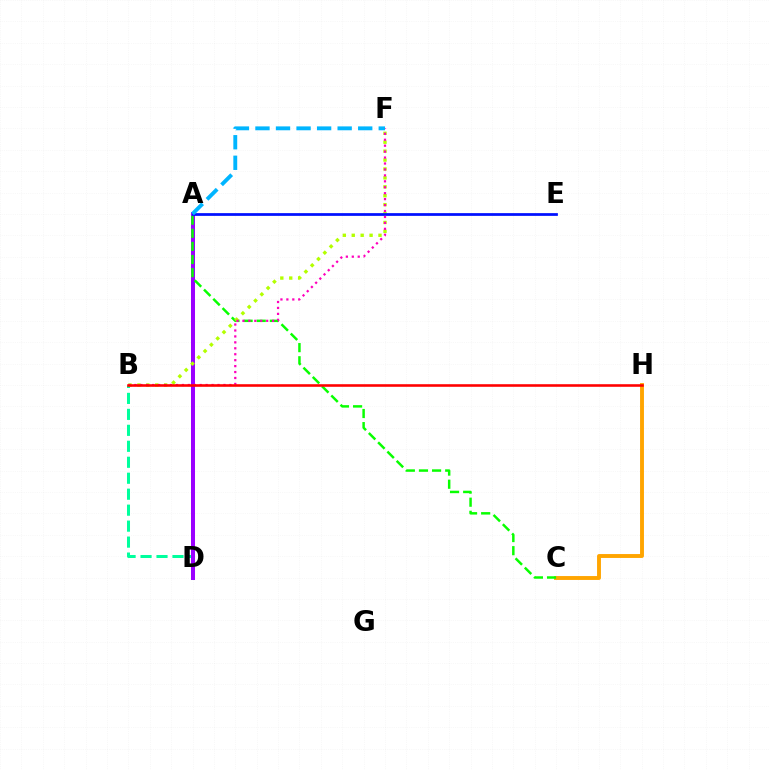{('B', 'D'): [{'color': '#00ff9d', 'line_style': 'dashed', 'thickness': 2.17}], ('A', 'D'): [{'color': '#9b00ff', 'line_style': 'solid', 'thickness': 2.88}], ('C', 'H'): [{'color': '#ffa500', 'line_style': 'solid', 'thickness': 2.8}], ('A', 'C'): [{'color': '#08ff00', 'line_style': 'dashed', 'thickness': 1.78}], ('B', 'F'): [{'color': '#b3ff00', 'line_style': 'dotted', 'thickness': 2.42}, {'color': '#ff00bd', 'line_style': 'dotted', 'thickness': 1.61}], ('A', 'E'): [{'color': '#0010ff', 'line_style': 'solid', 'thickness': 1.98}], ('B', 'H'): [{'color': '#ff0000', 'line_style': 'solid', 'thickness': 1.86}], ('A', 'F'): [{'color': '#00b5ff', 'line_style': 'dashed', 'thickness': 2.79}]}